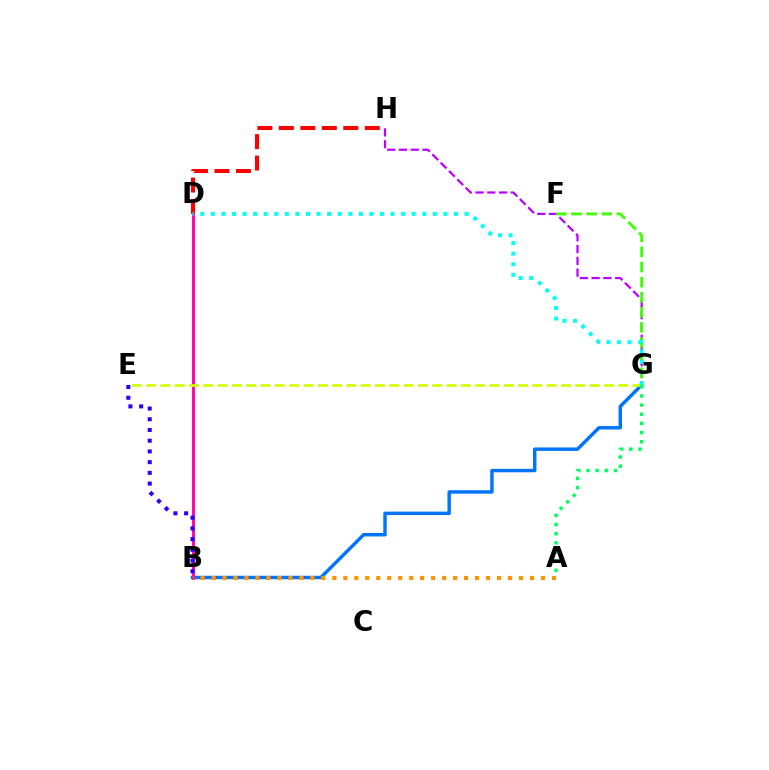{('B', 'G'): [{'color': '#0074ff', 'line_style': 'solid', 'thickness': 2.48}], ('B', 'D'): [{'color': '#ff00ac', 'line_style': 'solid', 'thickness': 2.06}], ('G', 'H'): [{'color': '#b900ff', 'line_style': 'dashed', 'thickness': 1.6}], ('B', 'E'): [{'color': '#2500ff', 'line_style': 'dotted', 'thickness': 2.91}], ('E', 'G'): [{'color': '#d1ff00', 'line_style': 'dashed', 'thickness': 1.94}], ('F', 'G'): [{'color': '#3dff00', 'line_style': 'dashed', 'thickness': 2.05}], ('D', 'H'): [{'color': '#ff0000', 'line_style': 'dashed', 'thickness': 2.92}], ('A', 'B'): [{'color': '#ff9400', 'line_style': 'dotted', 'thickness': 2.98}], ('D', 'G'): [{'color': '#00fff6', 'line_style': 'dotted', 'thickness': 2.87}], ('A', 'G'): [{'color': '#00ff5c', 'line_style': 'dotted', 'thickness': 2.49}]}